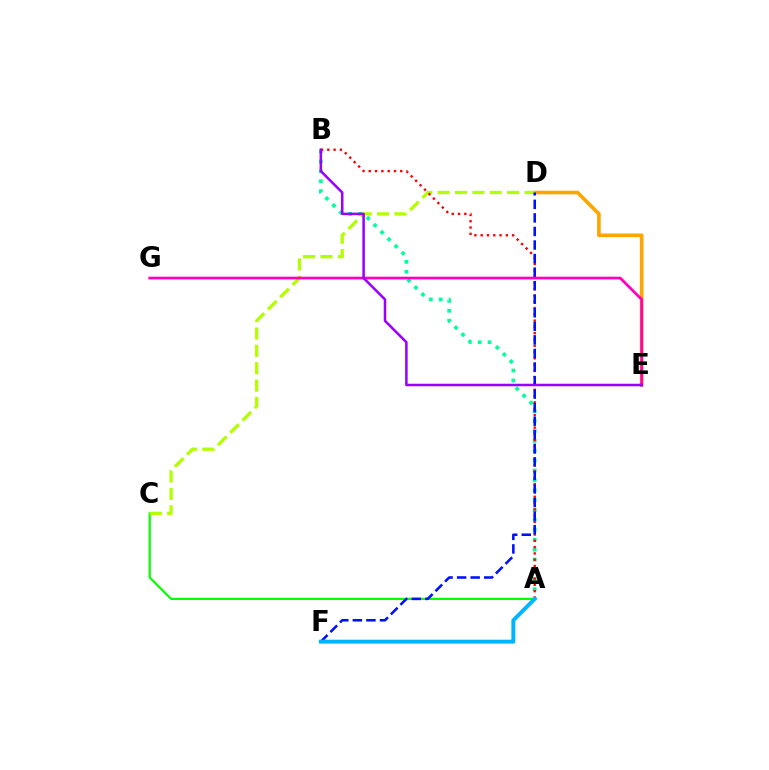{('A', 'B'): [{'color': '#00ff9d', 'line_style': 'dotted', 'thickness': 2.69}, {'color': '#ff0000', 'line_style': 'dotted', 'thickness': 1.71}], ('D', 'E'): [{'color': '#ffa500', 'line_style': 'solid', 'thickness': 2.62}], ('A', 'C'): [{'color': '#08ff00', 'line_style': 'solid', 'thickness': 1.59}], ('C', 'D'): [{'color': '#b3ff00', 'line_style': 'dashed', 'thickness': 2.36}], ('D', 'F'): [{'color': '#0010ff', 'line_style': 'dashed', 'thickness': 1.84}], ('A', 'F'): [{'color': '#00b5ff', 'line_style': 'solid', 'thickness': 2.83}], ('E', 'G'): [{'color': '#ff00bd', 'line_style': 'solid', 'thickness': 1.97}], ('B', 'E'): [{'color': '#9b00ff', 'line_style': 'solid', 'thickness': 1.82}]}